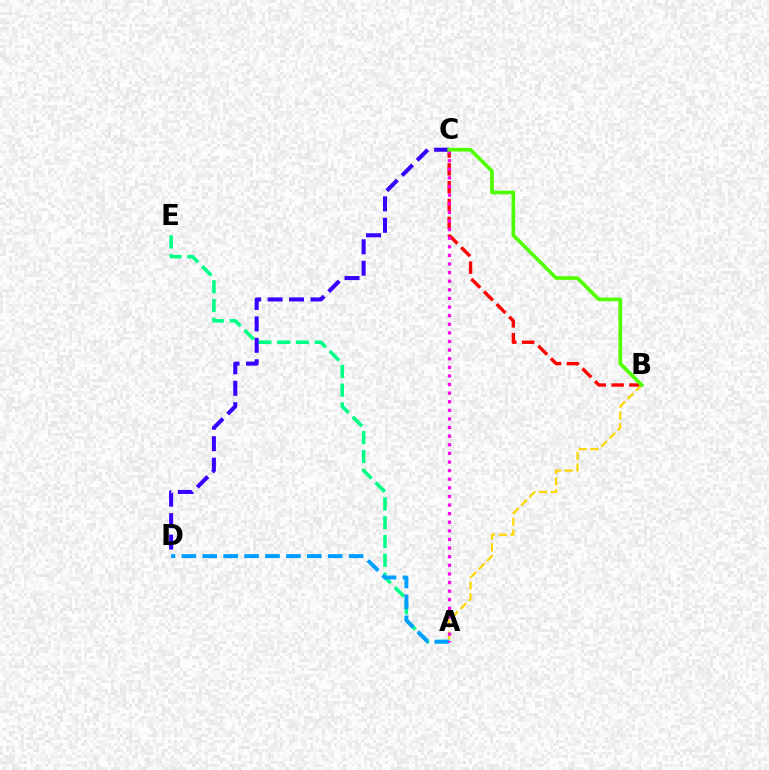{('B', 'C'): [{'color': '#ff0000', 'line_style': 'dashed', 'thickness': 2.43}, {'color': '#4fff00', 'line_style': 'solid', 'thickness': 2.63}], ('A', 'B'): [{'color': '#ffd500', 'line_style': 'dashed', 'thickness': 1.6}], ('A', 'E'): [{'color': '#00ff86', 'line_style': 'dashed', 'thickness': 2.55}], ('C', 'D'): [{'color': '#3700ff', 'line_style': 'dashed', 'thickness': 2.91}], ('A', 'D'): [{'color': '#009eff', 'line_style': 'dashed', 'thickness': 2.84}], ('A', 'C'): [{'color': '#ff00ed', 'line_style': 'dotted', 'thickness': 2.34}]}